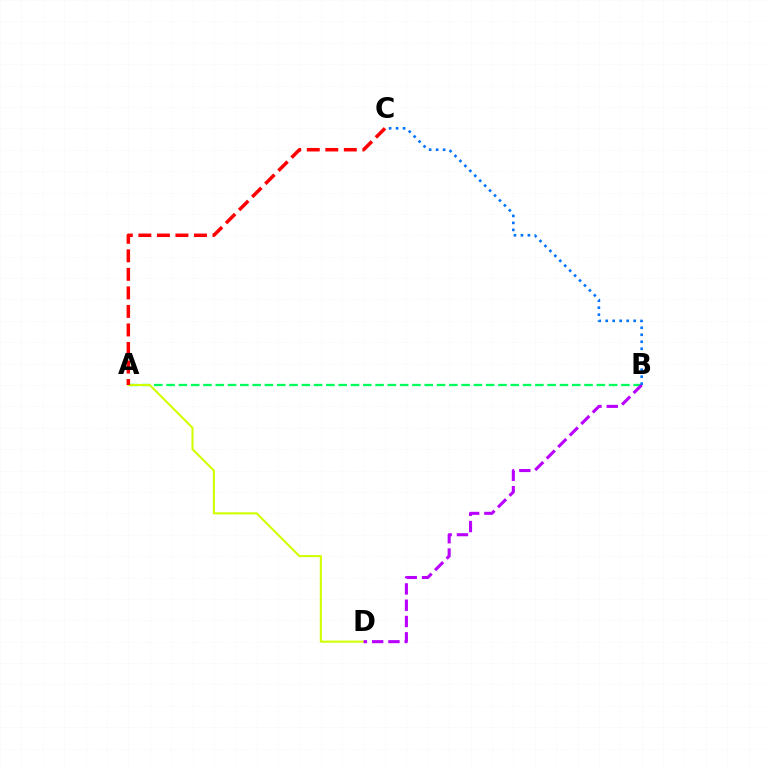{('A', 'B'): [{'color': '#00ff5c', 'line_style': 'dashed', 'thickness': 1.67}], ('A', 'D'): [{'color': '#d1ff00', 'line_style': 'solid', 'thickness': 1.51}], ('B', 'D'): [{'color': '#b900ff', 'line_style': 'dashed', 'thickness': 2.21}], ('B', 'C'): [{'color': '#0074ff', 'line_style': 'dotted', 'thickness': 1.9}], ('A', 'C'): [{'color': '#ff0000', 'line_style': 'dashed', 'thickness': 2.52}]}